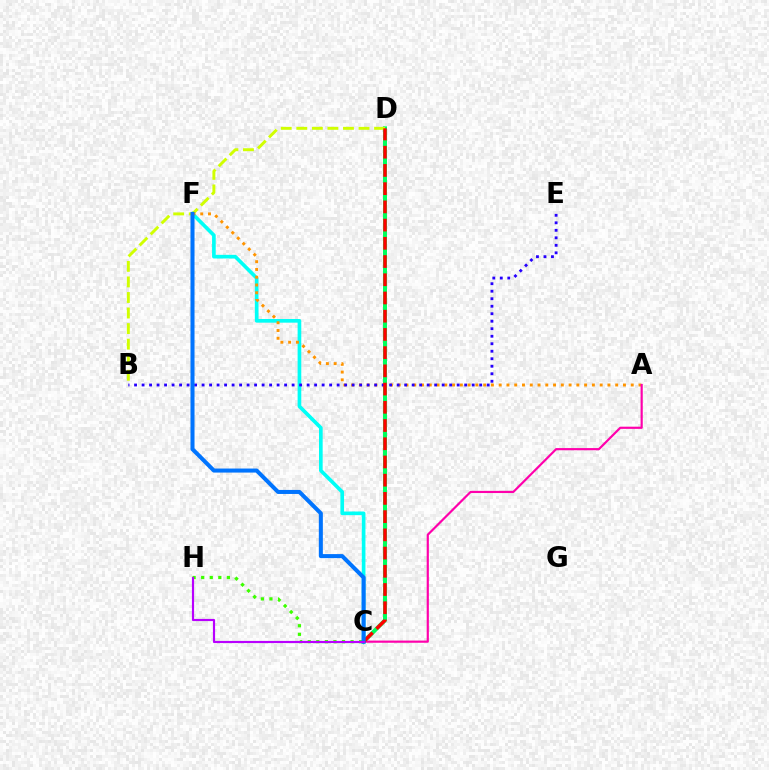{('C', 'D'): [{'color': '#00ff5c', 'line_style': 'solid', 'thickness': 2.88}, {'color': '#ff0000', 'line_style': 'dashed', 'thickness': 2.48}], ('C', 'F'): [{'color': '#00fff6', 'line_style': 'solid', 'thickness': 2.63}, {'color': '#0074ff', 'line_style': 'solid', 'thickness': 2.91}], ('B', 'D'): [{'color': '#d1ff00', 'line_style': 'dashed', 'thickness': 2.11}], ('A', 'F'): [{'color': '#ff9400', 'line_style': 'dotted', 'thickness': 2.11}], ('B', 'E'): [{'color': '#2500ff', 'line_style': 'dotted', 'thickness': 2.04}], ('A', 'C'): [{'color': '#ff00ac', 'line_style': 'solid', 'thickness': 1.57}], ('C', 'H'): [{'color': '#3dff00', 'line_style': 'dotted', 'thickness': 2.33}, {'color': '#b900ff', 'line_style': 'solid', 'thickness': 1.56}]}